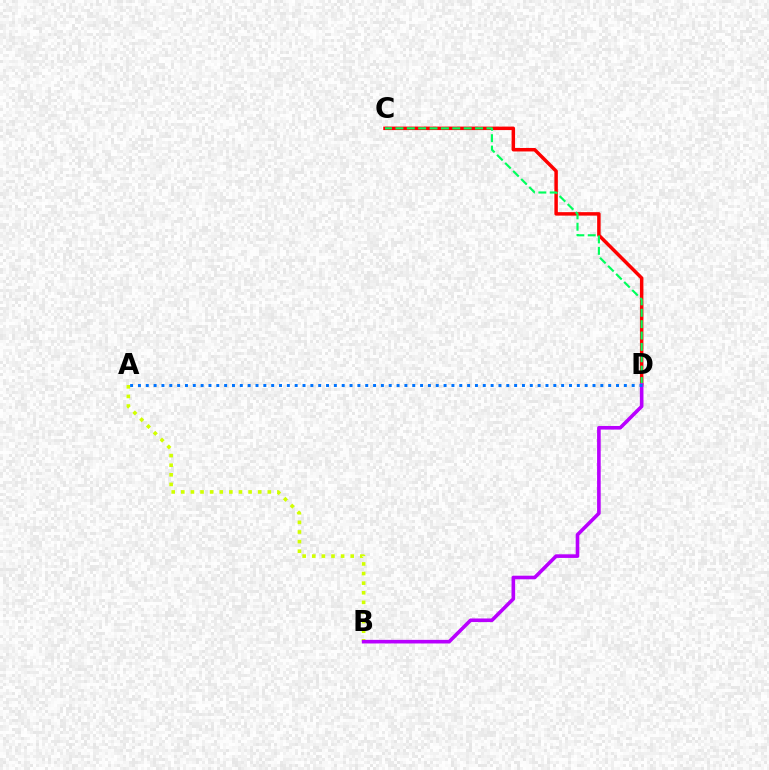{('C', 'D'): [{'color': '#ff0000', 'line_style': 'solid', 'thickness': 2.5}, {'color': '#00ff5c', 'line_style': 'dashed', 'thickness': 1.55}], ('A', 'B'): [{'color': '#d1ff00', 'line_style': 'dotted', 'thickness': 2.61}], ('B', 'D'): [{'color': '#b900ff', 'line_style': 'solid', 'thickness': 2.6}], ('A', 'D'): [{'color': '#0074ff', 'line_style': 'dotted', 'thickness': 2.13}]}